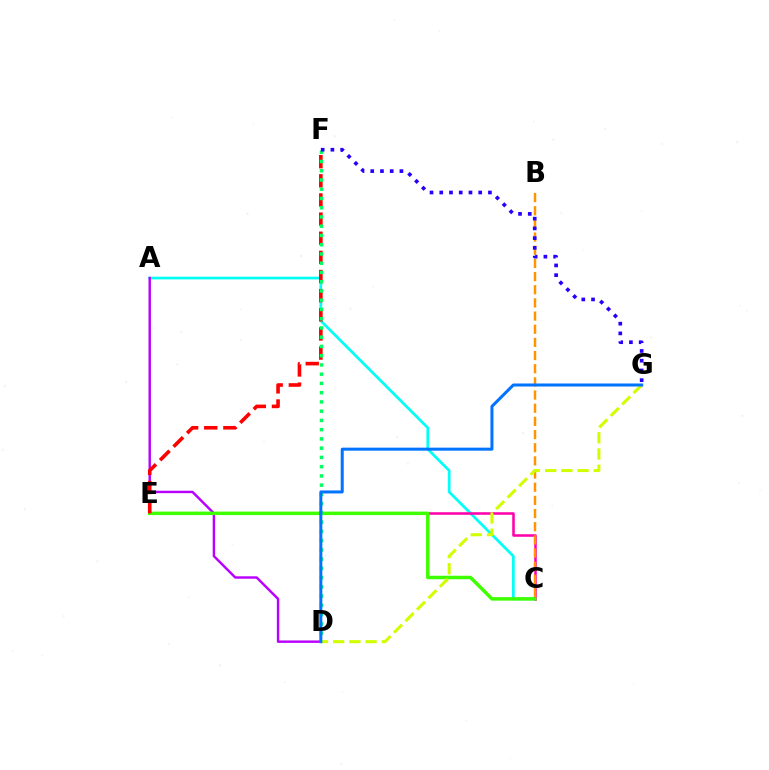{('A', 'C'): [{'color': '#00fff6', 'line_style': 'solid', 'thickness': 1.96}], ('A', 'D'): [{'color': '#b900ff', 'line_style': 'solid', 'thickness': 1.75}], ('C', 'E'): [{'color': '#ff00ac', 'line_style': 'solid', 'thickness': 1.83}, {'color': '#3dff00', 'line_style': 'solid', 'thickness': 2.5}], ('E', 'F'): [{'color': '#ff0000', 'line_style': 'dashed', 'thickness': 2.6}], ('B', 'C'): [{'color': '#ff9400', 'line_style': 'dashed', 'thickness': 1.79}], ('D', 'F'): [{'color': '#00ff5c', 'line_style': 'dotted', 'thickness': 2.51}], ('D', 'G'): [{'color': '#d1ff00', 'line_style': 'dashed', 'thickness': 2.2}, {'color': '#0074ff', 'line_style': 'solid', 'thickness': 2.17}], ('F', 'G'): [{'color': '#2500ff', 'line_style': 'dotted', 'thickness': 2.65}]}